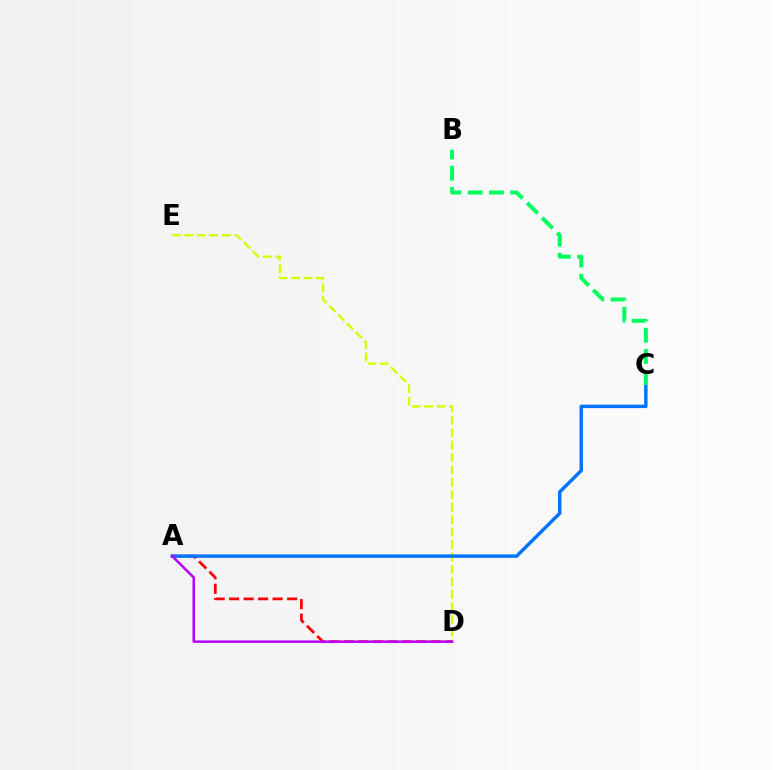{('D', 'E'): [{'color': '#d1ff00', 'line_style': 'dashed', 'thickness': 1.69}], ('A', 'D'): [{'color': '#ff0000', 'line_style': 'dashed', 'thickness': 1.97}, {'color': '#b900ff', 'line_style': 'solid', 'thickness': 1.81}], ('A', 'C'): [{'color': '#0074ff', 'line_style': 'solid', 'thickness': 2.47}], ('B', 'C'): [{'color': '#00ff5c', 'line_style': 'dashed', 'thickness': 2.88}]}